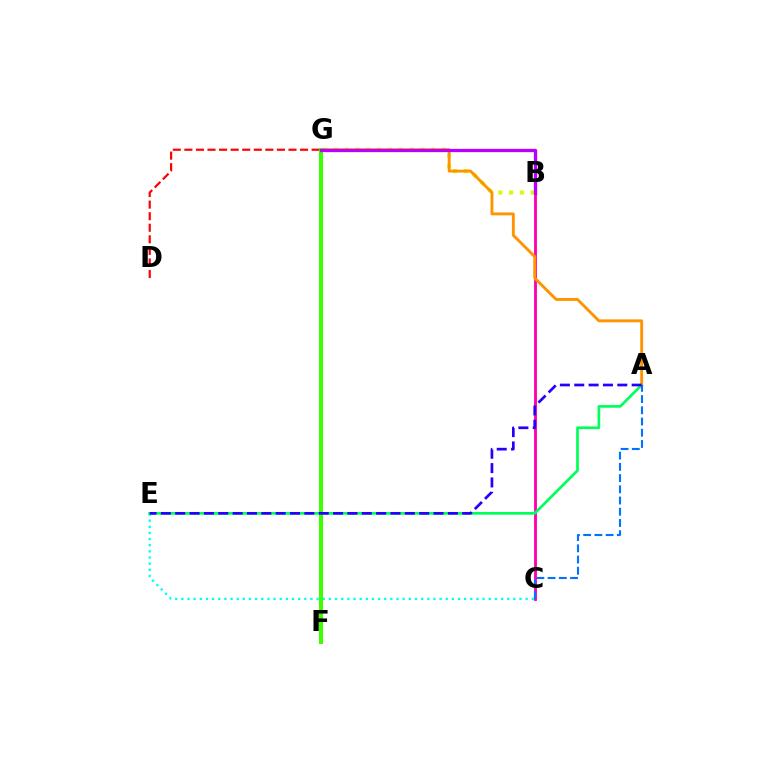{('B', 'G'): [{'color': '#d1ff00', 'line_style': 'dotted', 'thickness': 2.94}, {'color': '#b900ff', 'line_style': 'solid', 'thickness': 2.38}], ('C', 'E'): [{'color': '#00fff6', 'line_style': 'dotted', 'thickness': 1.67}], ('B', 'C'): [{'color': '#ff00ac', 'line_style': 'solid', 'thickness': 2.05}], ('D', 'G'): [{'color': '#ff0000', 'line_style': 'dashed', 'thickness': 1.57}], ('A', 'E'): [{'color': '#00ff5c', 'line_style': 'solid', 'thickness': 1.94}, {'color': '#2500ff', 'line_style': 'dashed', 'thickness': 1.95}], ('A', 'G'): [{'color': '#ff9400', 'line_style': 'solid', 'thickness': 2.08}], ('F', 'G'): [{'color': '#3dff00', 'line_style': 'solid', 'thickness': 2.91}], ('A', 'C'): [{'color': '#0074ff', 'line_style': 'dashed', 'thickness': 1.52}]}